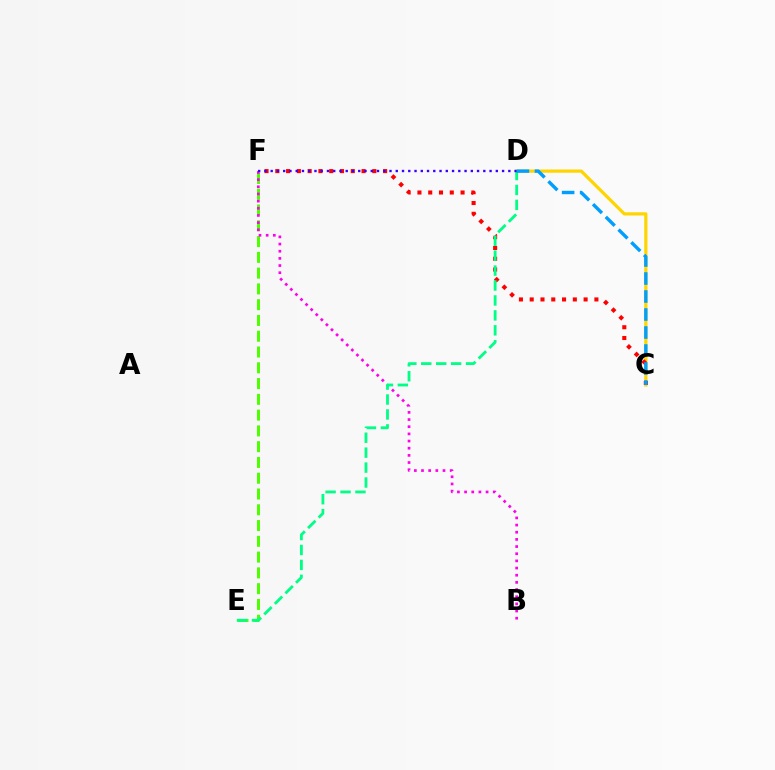{('C', 'D'): [{'color': '#ffd500', 'line_style': 'solid', 'thickness': 2.32}, {'color': '#009eff', 'line_style': 'dashed', 'thickness': 2.45}], ('E', 'F'): [{'color': '#4fff00', 'line_style': 'dashed', 'thickness': 2.14}], ('B', 'F'): [{'color': '#ff00ed', 'line_style': 'dotted', 'thickness': 1.95}], ('C', 'F'): [{'color': '#ff0000', 'line_style': 'dotted', 'thickness': 2.93}], ('D', 'E'): [{'color': '#00ff86', 'line_style': 'dashed', 'thickness': 2.03}], ('D', 'F'): [{'color': '#3700ff', 'line_style': 'dotted', 'thickness': 1.7}]}